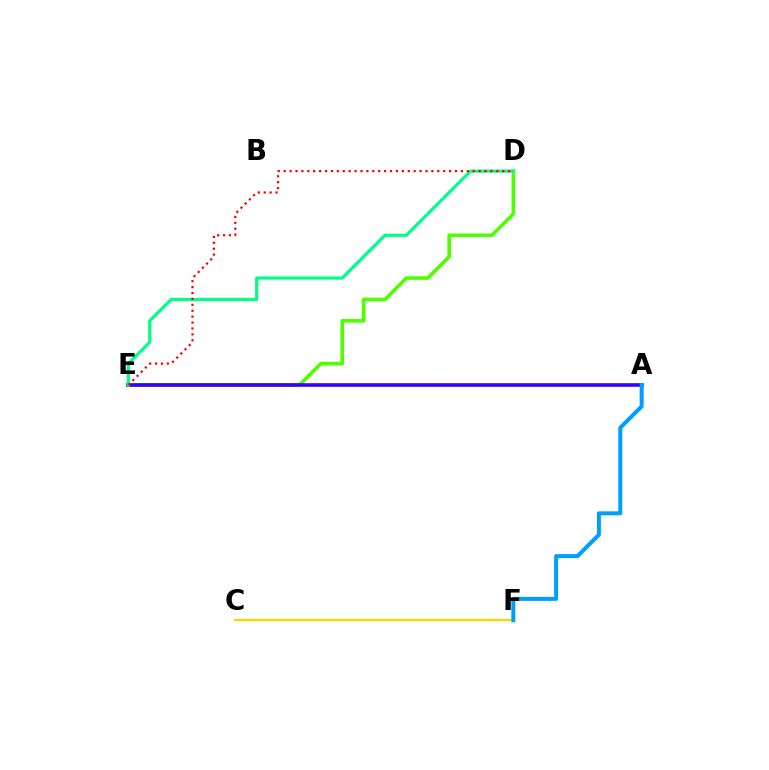{('C', 'F'): [{'color': '#ffd500', 'line_style': 'solid', 'thickness': 1.7}], ('D', 'E'): [{'color': '#4fff00', 'line_style': 'solid', 'thickness': 2.6}, {'color': '#00ff86', 'line_style': 'solid', 'thickness': 2.29}, {'color': '#ff0000', 'line_style': 'dotted', 'thickness': 1.61}], ('A', 'E'): [{'color': '#ff00ed', 'line_style': 'dashed', 'thickness': 1.58}, {'color': '#3700ff', 'line_style': 'solid', 'thickness': 2.58}], ('A', 'F'): [{'color': '#009eff', 'line_style': 'solid', 'thickness': 2.88}]}